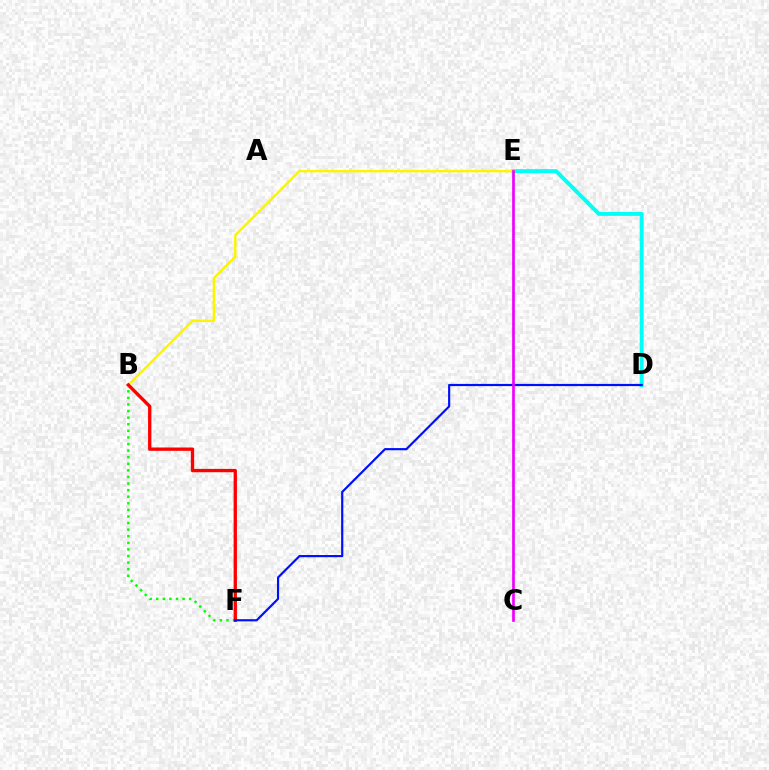{('B', 'F'): [{'color': '#08ff00', 'line_style': 'dotted', 'thickness': 1.79}, {'color': '#ff0000', 'line_style': 'solid', 'thickness': 2.4}], ('D', 'E'): [{'color': '#00fff6', 'line_style': 'solid', 'thickness': 2.84}], ('B', 'E'): [{'color': '#fcf500', 'line_style': 'solid', 'thickness': 1.75}], ('D', 'F'): [{'color': '#0010ff', 'line_style': 'solid', 'thickness': 1.57}], ('C', 'E'): [{'color': '#ee00ff', 'line_style': 'solid', 'thickness': 1.93}]}